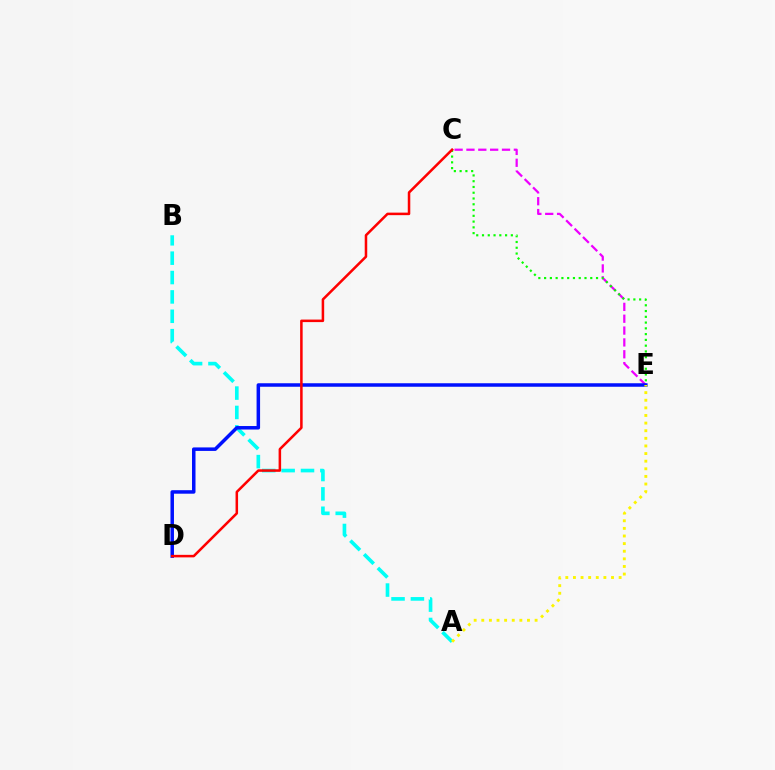{('C', 'E'): [{'color': '#ee00ff', 'line_style': 'dashed', 'thickness': 1.61}, {'color': '#08ff00', 'line_style': 'dotted', 'thickness': 1.57}], ('A', 'B'): [{'color': '#00fff6', 'line_style': 'dashed', 'thickness': 2.63}], ('D', 'E'): [{'color': '#0010ff', 'line_style': 'solid', 'thickness': 2.52}], ('C', 'D'): [{'color': '#ff0000', 'line_style': 'solid', 'thickness': 1.82}], ('A', 'E'): [{'color': '#fcf500', 'line_style': 'dotted', 'thickness': 2.07}]}